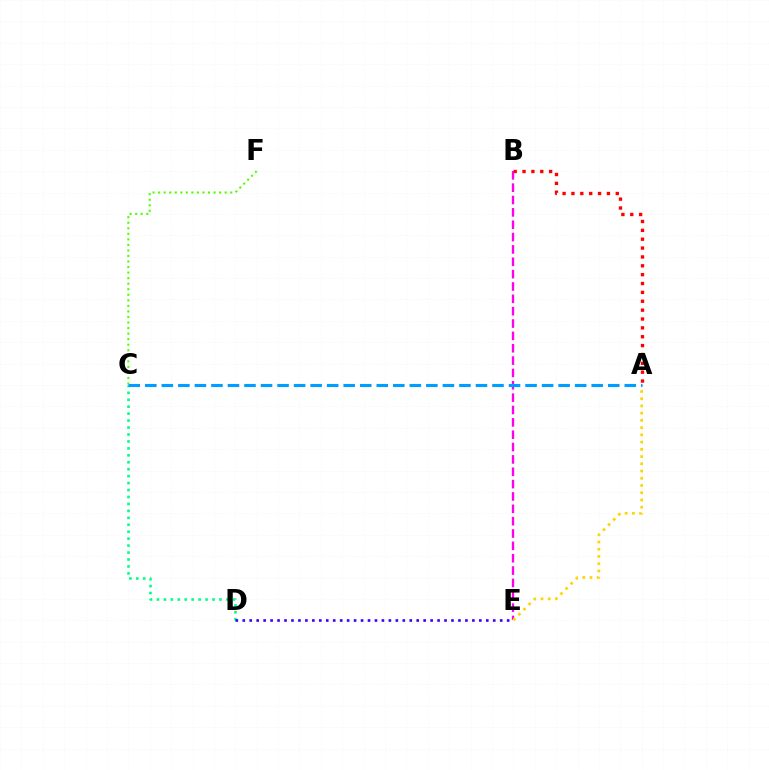{('A', 'B'): [{'color': '#ff0000', 'line_style': 'dotted', 'thickness': 2.41}], ('B', 'E'): [{'color': '#ff00ed', 'line_style': 'dashed', 'thickness': 1.68}], ('A', 'E'): [{'color': '#ffd500', 'line_style': 'dotted', 'thickness': 1.96}], ('C', 'D'): [{'color': '#00ff86', 'line_style': 'dotted', 'thickness': 1.89}], ('C', 'F'): [{'color': '#4fff00', 'line_style': 'dotted', 'thickness': 1.51}], ('A', 'C'): [{'color': '#009eff', 'line_style': 'dashed', 'thickness': 2.25}], ('D', 'E'): [{'color': '#3700ff', 'line_style': 'dotted', 'thickness': 1.89}]}